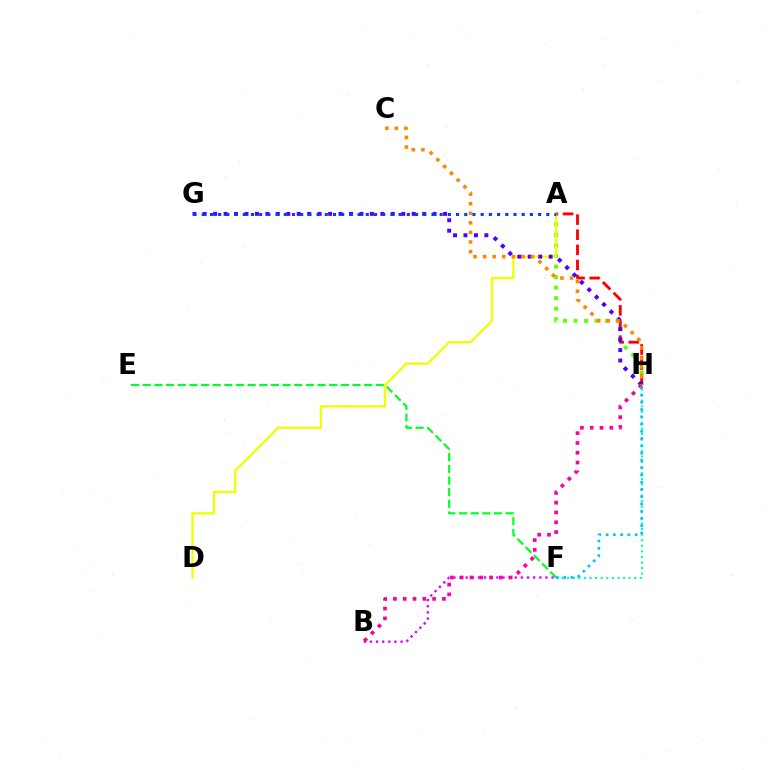{('E', 'F'): [{'color': '#00ff27', 'line_style': 'dashed', 'thickness': 1.58}], ('A', 'H'): [{'color': '#66ff00', 'line_style': 'dotted', 'thickness': 2.86}, {'color': '#ff0000', 'line_style': 'dashed', 'thickness': 2.05}], ('F', 'H'): [{'color': '#00ffaf', 'line_style': 'dotted', 'thickness': 1.52}, {'color': '#00c7ff', 'line_style': 'dotted', 'thickness': 1.97}], ('A', 'D'): [{'color': '#eeff00', 'line_style': 'solid', 'thickness': 1.64}], ('B', 'F'): [{'color': '#d600ff', 'line_style': 'dotted', 'thickness': 1.67}], ('G', 'H'): [{'color': '#4f00ff', 'line_style': 'dotted', 'thickness': 2.84}], ('B', 'H'): [{'color': '#ff00a0', 'line_style': 'dotted', 'thickness': 2.66}], ('C', 'H'): [{'color': '#ff8800', 'line_style': 'dotted', 'thickness': 2.6}], ('A', 'G'): [{'color': '#003fff', 'line_style': 'dotted', 'thickness': 2.23}]}